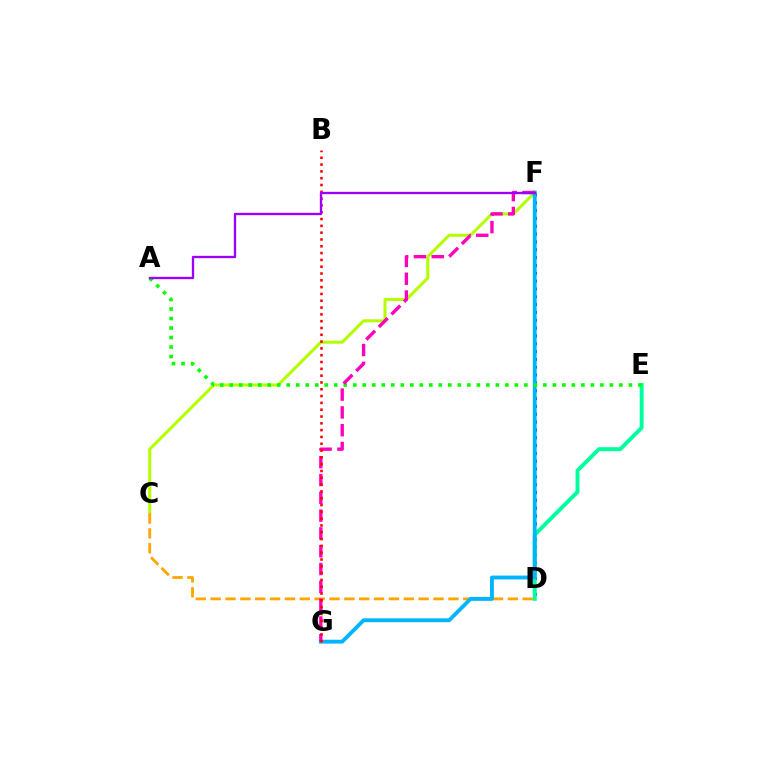{('C', 'F'): [{'color': '#b3ff00', 'line_style': 'solid', 'thickness': 2.19}], ('C', 'D'): [{'color': '#ffa500', 'line_style': 'dashed', 'thickness': 2.02}], ('D', 'F'): [{'color': '#0010ff', 'line_style': 'dotted', 'thickness': 2.13}], ('D', 'E'): [{'color': '#00ff9d', 'line_style': 'solid', 'thickness': 2.83}], ('F', 'G'): [{'color': '#00b5ff', 'line_style': 'solid', 'thickness': 2.78}, {'color': '#ff00bd', 'line_style': 'dashed', 'thickness': 2.42}], ('A', 'E'): [{'color': '#08ff00', 'line_style': 'dotted', 'thickness': 2.58}], ('B', 'G'): [{'color': '#ff0000', 'line_style': 'dotted', 'thickness': 1.85}], ('A', 'F'): [{'color': '#9b00ff', 'line_style': 'solid', 'thickness': 1.68}]}